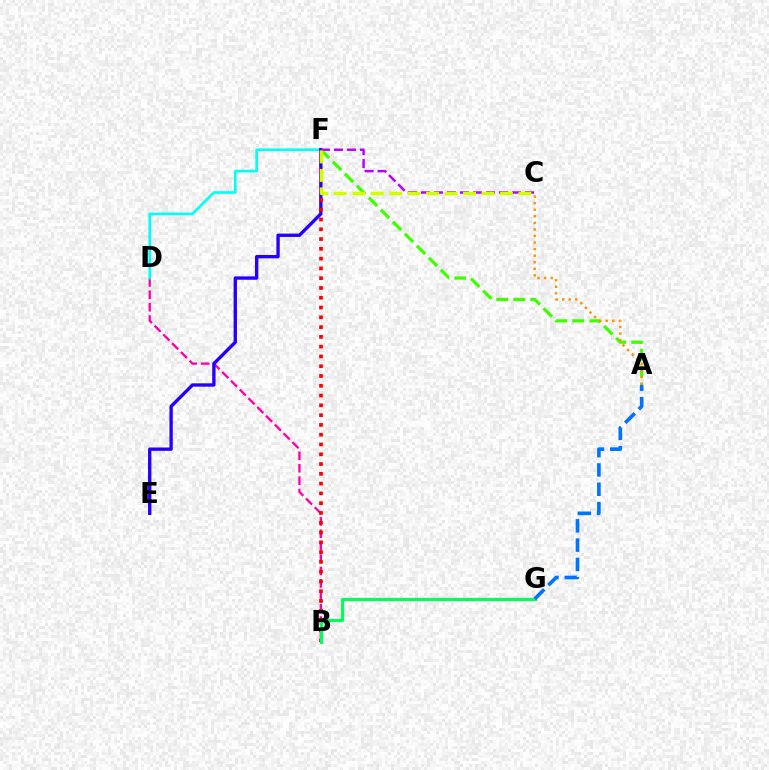{('B', 'D'): [{'color': '#ff00ac', 'line_style': 'dashed', 'thickness': 1.68}], ('D', 'F'): [{'color': '#00fff6', 'line_style': 'solid', 'thickness': 1.92}], ('A', 'F'): [{'color': '#3dff00', 'line_style': 'dashed', 'thickness': 2.3}], ('E', 'F'): [{'color': '#2500ff', 'line_style': 'solid', 'thickness': 2.42}], ('B', 'F'): [{'color': '#ff0000', 'line_style': 'dotted', 'thickness': 2.66}], ('C', 'F'): [{'color': '#b900ff', 'line_style': 'dashed', 'thickness': 1.77}, {'color': '#d1ff00', 'line_style': 'dashed', 'thickness': 2.51}], ('B', 'G'): [{'color': '#00ff5c', 'line_style': 'solid', 'thickness': 2.26}], ('A', 'C'): [{'color': '#ff9400', 'line_style': 'dotted', 'thickness': 1.78}], ('A', 'G'): [{'color': '#0074ff', 'line_style': 'dashed', 'thickness': 2.62}]}